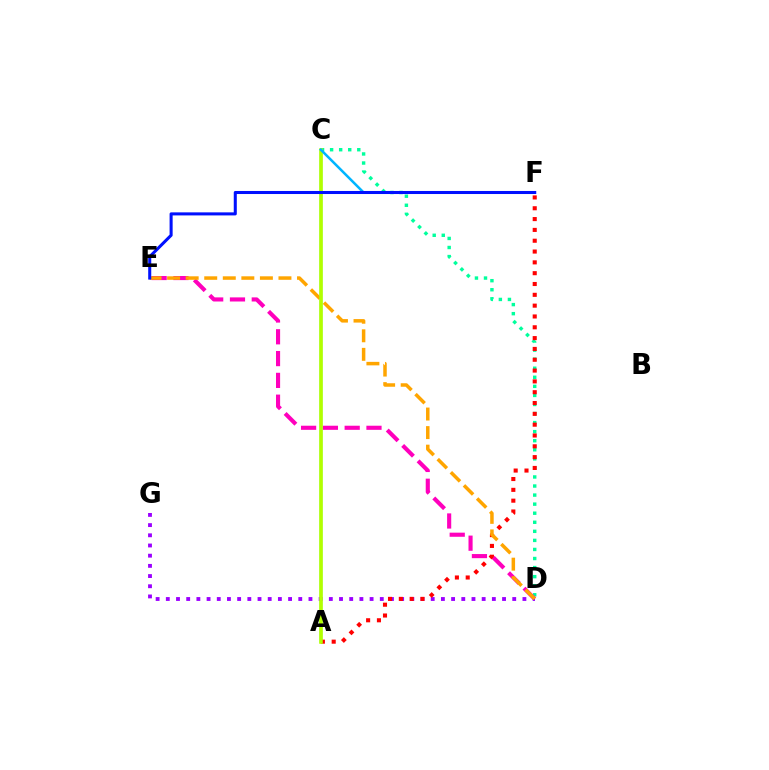{('C', 'D'): [{'color': '#00ff9d', 'line_style': 'dotted', 'thickness': 2.46}], ('D', 'E'): [{'color': '#ff00bd', 'line_style': 'dashed', 'thickness': 2.96}, {'color': '#ffa500', 'line_style': 'dashed', 'thickness': 2.52}], ('D', 'G'): [{'color': '#9b00ff', 'line_style': 'dotted', 'thickness': 2.77}], ('A', 'C'): [{'color': '#08ff00', 'line_style': 'solid', 'thickness': 1.75}, {'color': '#b3ff00', 'line_style': 'solid', 'thickness': 2.56}], ('A', 'F'): [{'color': '#ff0000', 'line_style': 'dotted', 'thickness': 2.94}], ('C', 'F'): [{'color': '#00b5ff', 'line_style': 'solid', 'thickness': 1.82}], ('E', 'F'): [{'color': '#0010ff', 'line_style': 'solid', 'thickness': 2.2}]}